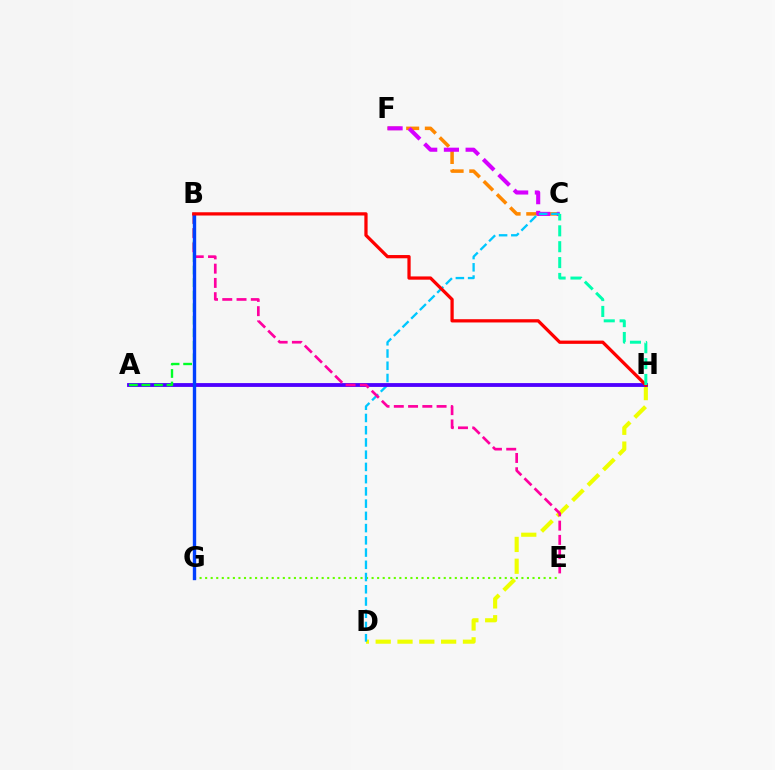{('D', 'H'): [{'color': '#eeff00', 'line_style': 'dashed', 'thickness': 2.96}], ('C', 'F'): [{'color': '#ff8800', 'line_style': 'dashed', 'thickness': 2.53}, {'color': '#d600ff', 'line_style': 'dashed', 'thickness': 2.95}], ('E', 'G'): [{'color': '#66ff00', 'line_style': 'dotted', 'thickness': 1.51}], ('C', 'D'): [{'color': '#00c7ff', 'line_style': 'dashed', 'thickness': 1.66}], ('A', 'H'): [{'color': '#4f00ff', 'line_style': 'solid', 'thickness': 2.76}], ('B', 'E'): [{'color': '#ff00a0', 'line_style': 'dashed', 'thickness': 1.94}], ('A', 'B'): [{'color': '#00ff27', 'line_style': 'dashed', 'thickness': 1.7}], ('B', 'G'): [{'color': '#003fff', 'line_style': 'solid', 'thickness': 2.43}], ('B', 'H'): [{'color': '#ff0000', 'line_style': 'solid', 'thickness': 2.34}], ('C', 'H'): [{'color': '#00ffaf', 'line_style': 'dashed', 'thickness': 2.16}]}